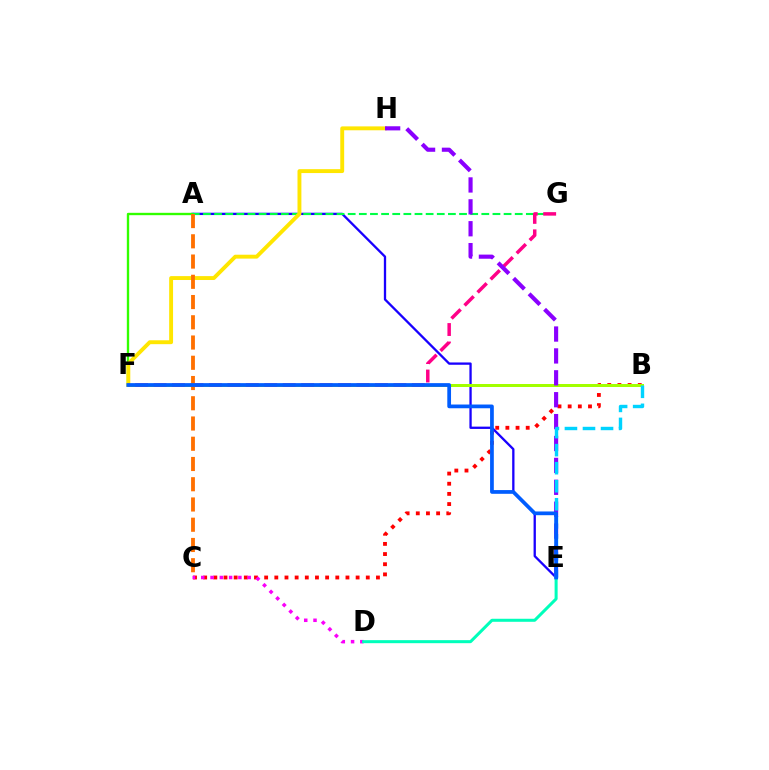{('A', 'E'): [{'color': '#1900ff', 'line_style': 'solid', 'thickness': 1.66}], ('A', 'F'): [{'color': '#31ff00', 'line_style': 'solid', 'thickness': 1.7}], ('B', 'C'): [{'color': '#ff0000', 'line_style': 'dotted', 'thickness': 2.76}], ('B', 'F'): [{'color': '#a2ff00', 'line_style': 'solid', 'thickness': 2.16}], ('A', 'G'): [{'color': '#00ff45', 'line_style': 'dashed', 'thickness': 1.51}], ('F', 'H'): [{'color': '#ffe600', 'line_style': 'solid', 'thickness': 2.8}], ('C', 'D'): [{'color': '#fa00f9', 'line_style': 'dotted', 'thickness': 2.52}], ('F', 'G'): [{'color': '#ff0088', 'line_style': 'dashed', 'thickness': 2.51}], ('E', 'H'): [{'color': '#8a00ff', 'line_style': 'dashed', 'thickness': 2.97}], ('B', 'E'): [{'color': '#00d3ff', 'line_style': 'dashed', 'thickness': 2.45}], ('A', 'C'): [{'color': '#ff7000', 'line_style': 'dashed', 'thickness': 2.75}], ('D', 'E'): [{'color': '#00ffbb', 'line_style': 'solid', 'thickness': 2.18}], ('E', 'F'): [{'color': '#005dff', 'line_style': 'solid', 'thickness': 2.69}]}